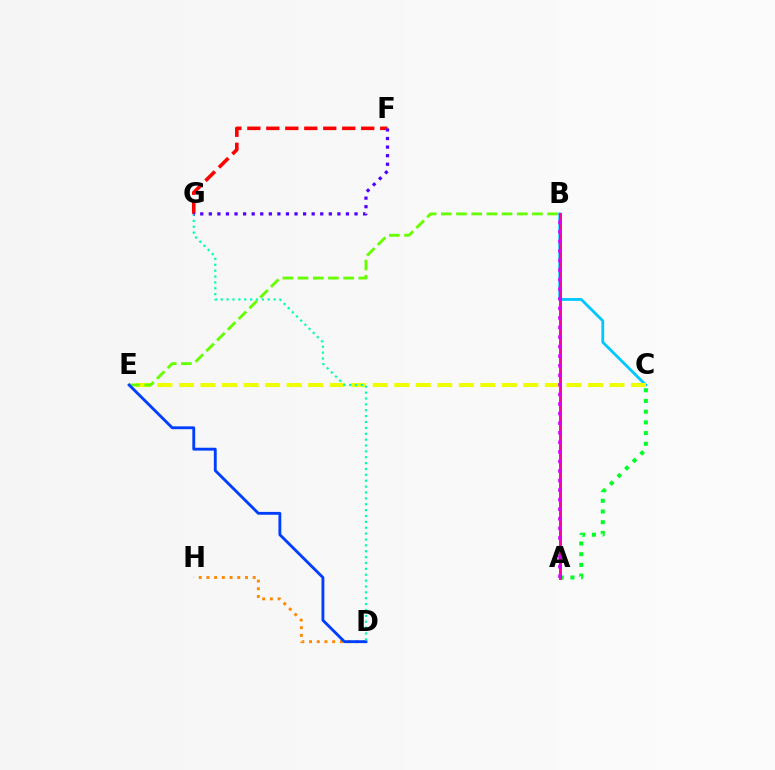{('A', 'C'): [{'color': '#00ff27', 'line_style': 'dotted', 'thickness': 2.91}], ('B', 'C'): [{'color': '#00c7ff', 'line_style': 'solid', 'thickness': 2.02}], ('A', 'B'): [{'color': '#ff00a0', 'line_style': 'solid', 'thickness': 2.09}, {'color': '#d600ff', 'line_style': 'dotted', 'thickness': 2.6}], ('D', 'H'): [{'color': '#ff8800', 'line_style': 'dotted', 'thickness': 2.09}], ('C', 'E'): [{'color': '#eeff00', 'line_style': 'dashed', 'thickness': 2.92}], ('F', 'G'): [{'color': '#ff0000', 'line_style': 'dashed', 'thickness': 2.58}, {'color': '#4f00ff', 'line_style': 'dotted', 'thickness': 2.33}], ('B', 'E'): [{'color': '#66ff00', 'line_style': 'dashed', 'thickness': 2.06}], ('D', 'E'): [{'color': '#003fff', 'line_style': 'solid', 'thickness': 2.06}], ('D', 'G'): [{'color': '#00ffaf', 'line_style': 'dotted', 'thickness': 1.6}]}